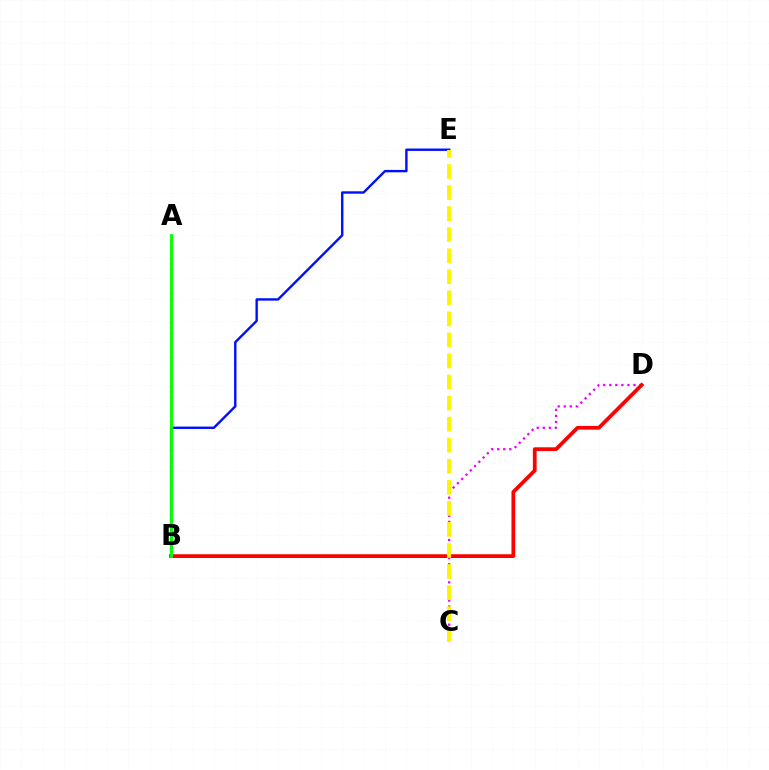{('A', 'B'): [{'color': '#00fff6', 'line_style': 'dotted', 'thickness': 1.58}, {'color': '#08ff00', 'line_style': 'solid', 'thickness': 2.08}], ('C', 'D'): [{'color': '#ee00ff', 'line_style': 'dotted', 'thickness': 1.64}], ('B', 'D'): [{'color': '#ff0000', 'line_style': 'solid', 'thickness': 2.7}], ('B', 'E'): [{'color': '#0010ff', 'line_style': 'solid', 'thickness': 1.73}], ('C', 'E'): [{'color': '#fcf500', 'line_style': 'dashed', 'thickness': 2.86}]}